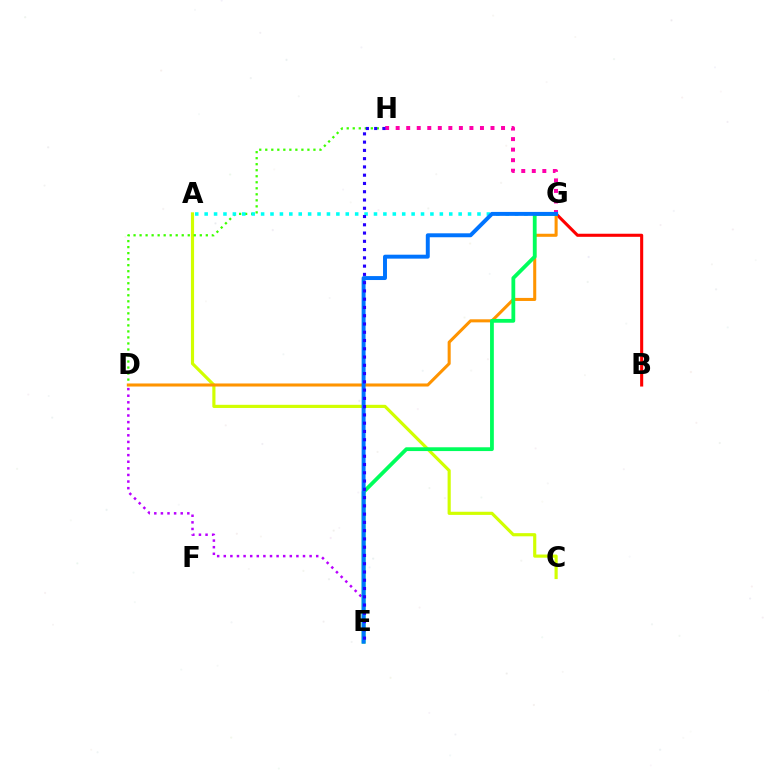{('A', 'C'): [{'color': '#d1ff00', 'line_style': 'solid', 'thickness': 2.27}], ('D', 'H'): [{'color': '#3dff00', 'line_style': 'dotted', 'thickness': 1.64}], ('B', 'G'): [{'color': '#ff0000', 'line_style': 'solid', 'thickness': 2.22}], ('D', 'G'): [{'color': '#ff9400', 'line_style': 'solid', 'thickness': 2.2}], ('A', 'G'): [{'color': '#00fff6', 'line_style': 'dotted', 'thickness': 2.56}], ('G', 'H'): [{'color': '#ff00ac', 'line_style': 'dotted', 'thickness': 2.86}], ('D', 'E'): [{'color': '#b900ff', 'line_style': 'dotted', 'thickness': 1.79}], ('E', 'G'): [{'color': '#00ff5c', 'line_style': 'solid', 'thickness': 2.73}, {'color': '#0074ff', 'line_style': 'solid', 'thickness': 2.84}], ('E', 'H'): [{'color': '#2500ff', 'line_style': 'dotted', 'thickness': 2.25}]}